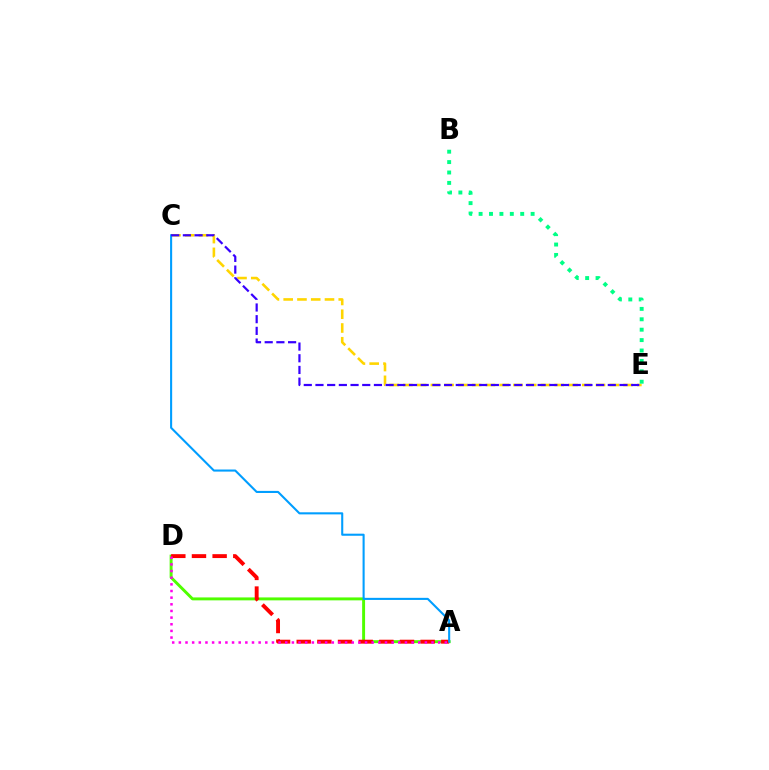{('C', 'E'): [{'color': '#ffd500', 'line_style': 'dashed', 'thickness': 1.87}, {'color': '#3700ff', 'line_style': 'dashed', 'thickness': 1.59}], ('A', 'D'): [{'color': '#4fff00', 'line_style': 'solid', 'thickness': 2.11}, {'color': '#ff0000', 'line_style': 'dashed', 'thickness': 2.81}, {'color': '#ff00ed', 'line_style': 'dotted', 'thickness': 1.81}], ('B', 'E'): [{'color': '#00ff86', 'line_style': 'dotted', 'thickness': 2.83}], ('A', 'C'): [{'color': '#009eff', 'line_style': 'solid', 'thickness': 1.5}]}